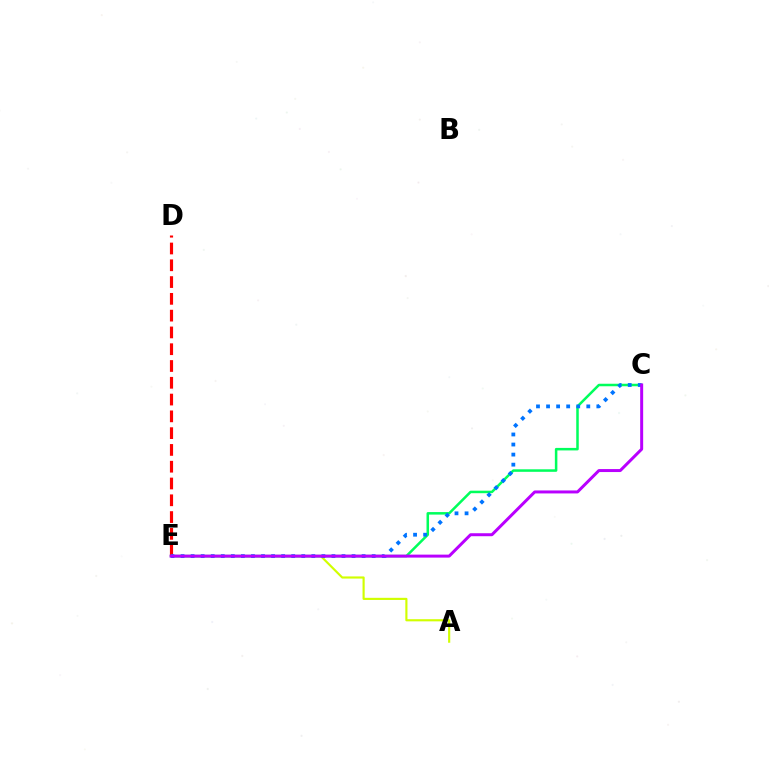{('A', 'E'): [{'color': '#d1ff00', 'line_style': 'solid', 'thickness': 1.55}], ('D', 'E'): [{'color': '#ff0000', 'line_style': 'dashed', 'thickness': 2.28}], ('C', 'E'): [{'color': '#00ff5c', 'line_style': 'solid', 'thickness': 1.81}, {'color': '#0074ff', 'line_style': 'dotted', 'thickness': 2.73}, {'color': '#b900ff', 'line_style': 'solid', 'thickness': 2.15}]}